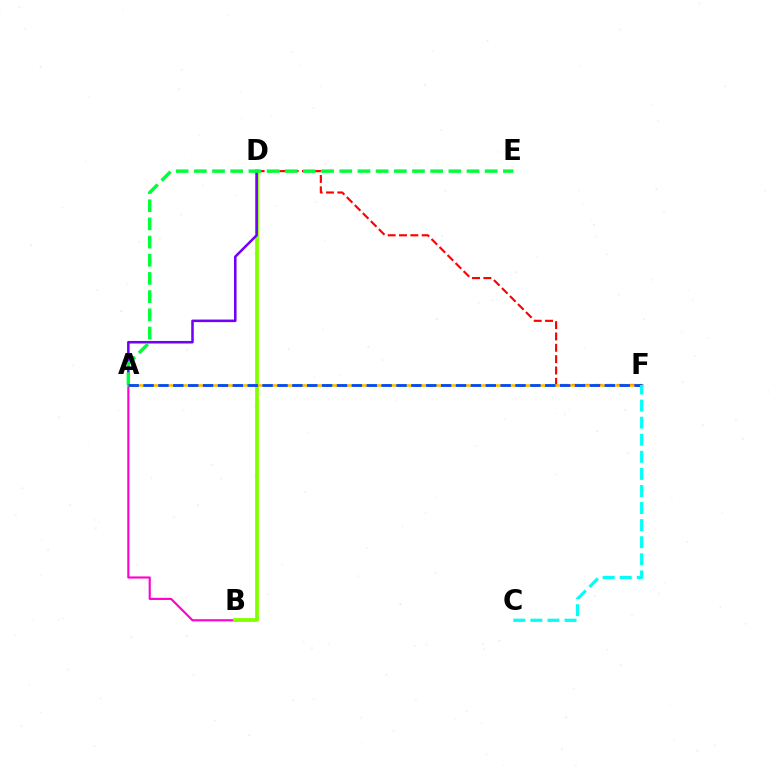{('D', 'F'): [{'color': '#ff0000', 'line_style': 'dashed', 'thickness': 1.54}], ('A', 'B'): [{'color': '#ff00cf', 'line_style': 'solid', 'thickness': 1.54}], ('B', 'D'): [{'color': '#84ff00', 'line_style': 'solid', 'thickness': 2.73}], ('A', 'D'): [{'color': '#7200ff', 'line_style': 'solid', 'thickness': 1.84}], ('A', 'F'): [{'color': '#ffbd00', 'line_style': 'solid', 'thickness': 1.91}, {'color': '#004bff', 'line_style': 'dashed', 'thickness': 2.02}], ('A', 'E'): [{'color': '#00ff39', 'line_style': 'dashed', 'thickness': 2.47}], ('C', 'F'): [{'color': '#00fff6', 'line_style': 'dashed', 'thickness': 2.32}]}